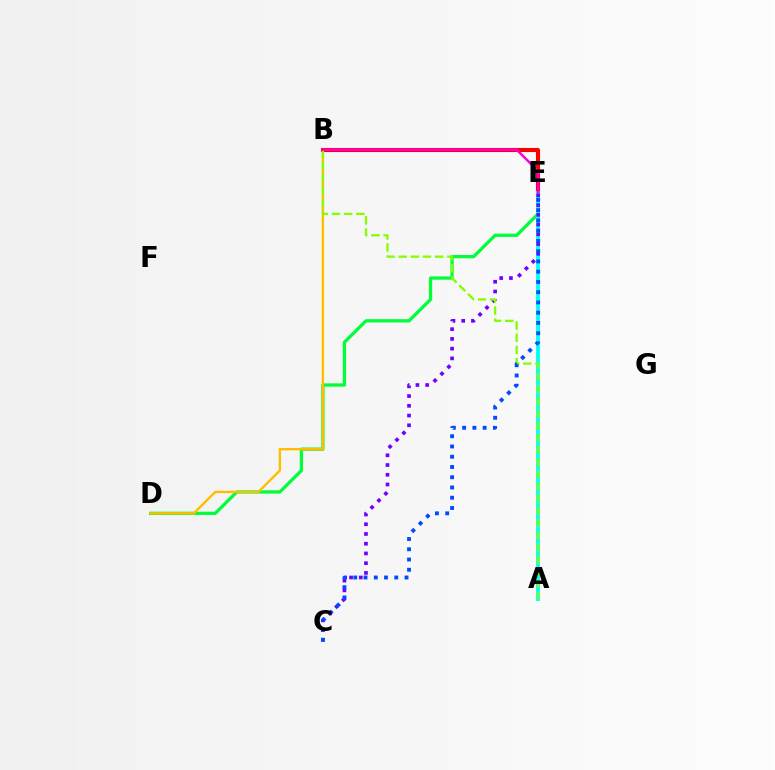{('D', 'E'): [{'color': '#00ff39', 'line_style': 'solid', 'thickness': 2.36}], ('B', 'D'): [{'color': '#ffbd00', 'line_style': 'solid', 'thickness': 1.71}], ('B', 'E'): [{'color': '#ff0000', 'line_style': 'solid', 'thickness': 2.94}, {'color': '#ff00cf', 'line_style': 'solid', 'thickness': 1.77}], ('A', 'E'): [{'color': '#00fff6', 'line_style': 'solid', 'thickness': 2.76}], ('C', 'E'): [{'color': '#7200ff', 'line_style': 'dotted', 'thickness': 2.65}, {'color': '#004bff', 'line_style': 'dotted', 'thickness': 2.79}], ('A', 'B'): [{'color': '#84ff00', 'line_style': 'dashed', 'thickness': 1.65}]}